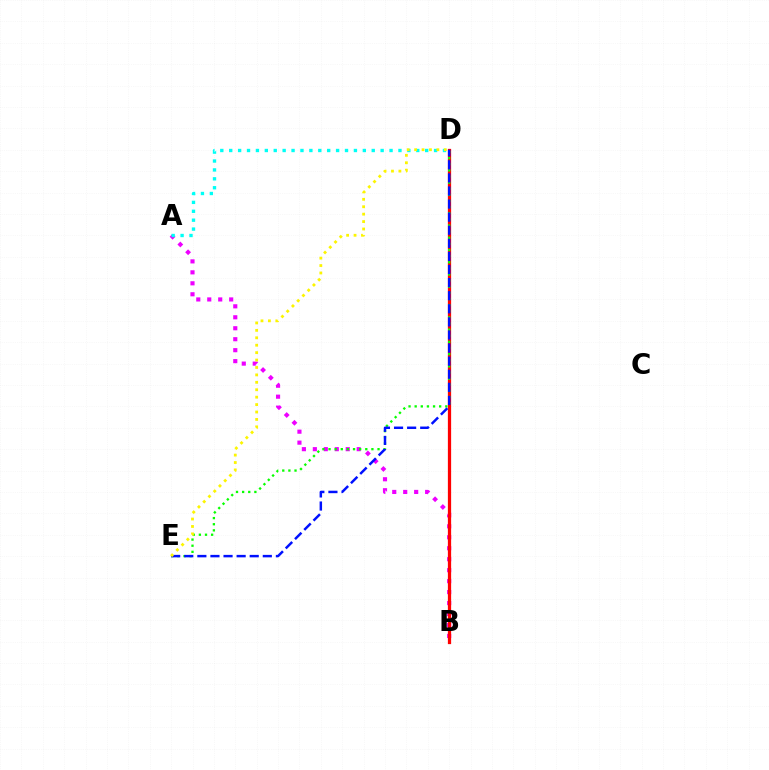{('A', 'B'): [{'color': '#ee00ff', 'line_style': 'dotted', 'thickness': 2.98}], ('B', 'D'): [{'color': '#ff0000', 'line_style': 'solid', 'thickness': 2.34}], ('A', 'D'): [{'color': '#00fff6', 'line_style': 'dotted', 'thickness': 2.42}], ('D', 'E'): [{'color': '#08ff00', 'line_style': 'dotted', 'thickness': 1.66}, {'color': '#0010ff', 'line_style': 'dashed', 'thickness': 1.78}, {'color': '#fcf500', 'line_style': 'dotted', 'thickness': 2.02}]}